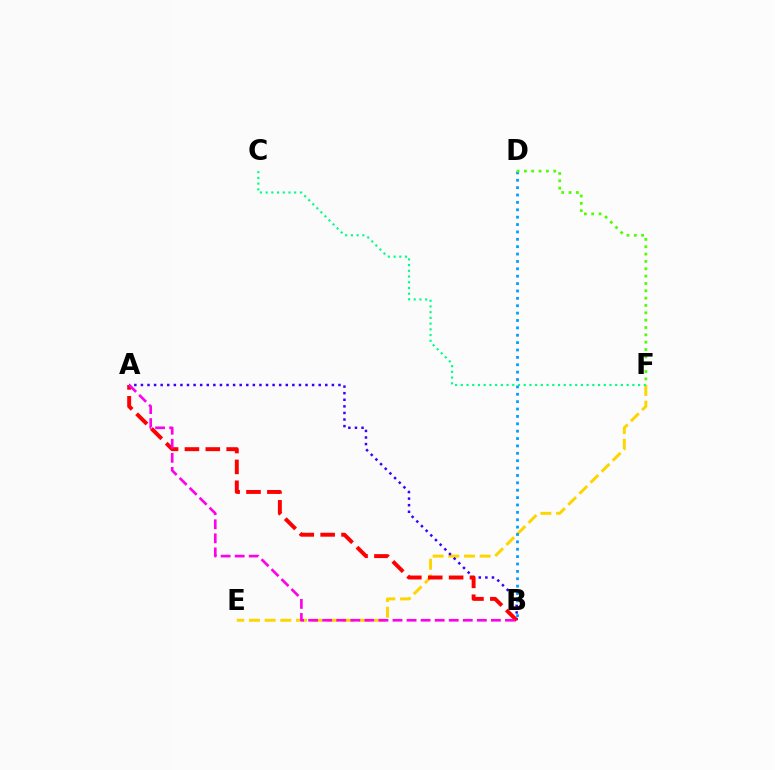{('E', 'F'): [{'color': '#ffd500', 'line_style': 'dashed', 'thickness': 2.13}], ('B', 'D'): [{'color': '#009eff', 'line_style': 'dotted', 'thickness': 2.0}], ('A', 'B'): [{'color': '#3700ff', 'line_style': 'dotted', 'thickness': 1.79}, {'color': '#ff0000', 'line_style': 'dashed', 'thickness': 2.84}, {'color': '#ff00ed', 'line_style': 'dashed', 'thickness': 1.91}], ('C', 'F'): [{'color': '#00ff86', 'line_style': 'dotted', 'thickness': 1.55}], ('D', 'F'): [{'color': '#4fff00', 'line_style': 'dotted', 'thickness': 1.99}]}